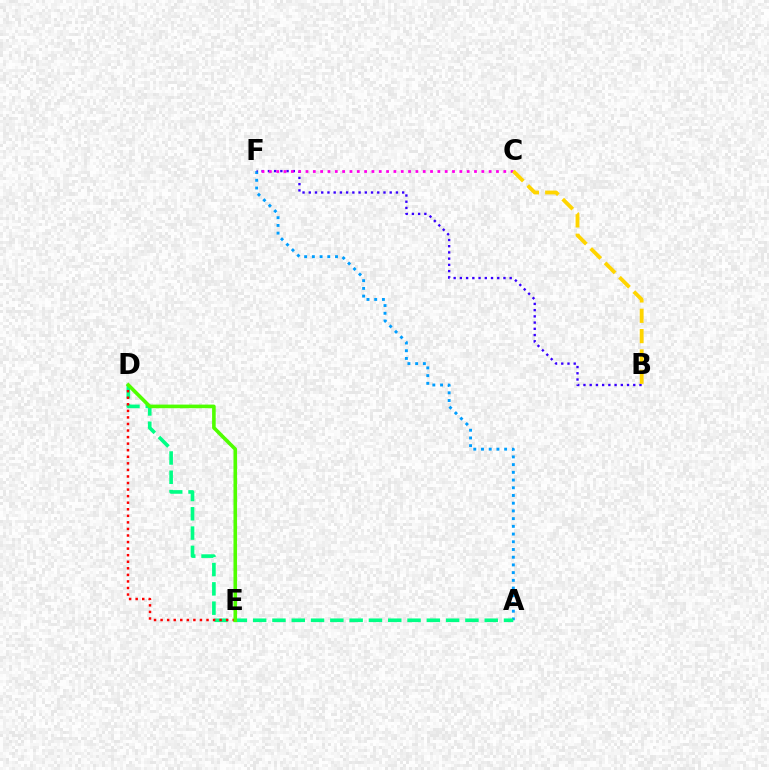{('A', 'F'): [{'color': '#009eff', 'line_style': 'dotted', 'thickness': 2.1}], ('B', 'F'): [{'color': '#3700ff', 'line_style': 'dotted', 'thickness': 1.69}], ('A', 'D'): [{'color': '#00ff86', 'line_style': 'dashed', 'thickness': 2.62}], ('D', 'E'): [{'color': '#ff0000', 'line_style': 'dotted', 'thickness': 1.78}, {'color': '#4fff00', 'line_style': 'solid', 'thickness': 2.59}], ('C', 'F'): [{'color': '#ff00ed', 'line_style': 'dotted', 'thickness': 1.99}], ('B', 'C'): [{'color': '#ffd500', 'line_style': 'dashed', 'thickness': 2.76}]}